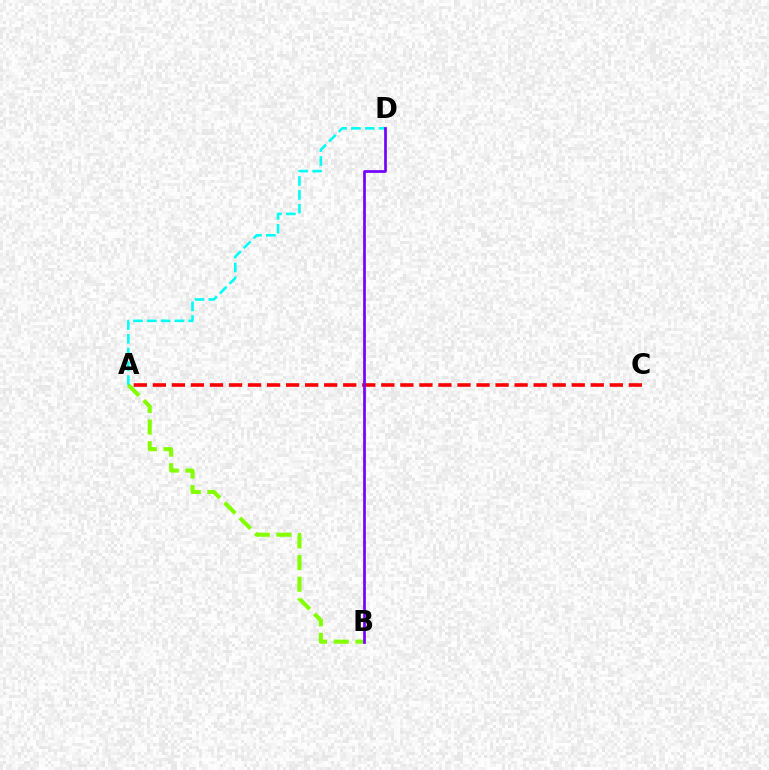{('A', 'D'): [{'color': '#00fff6', 'line_style': 'dashed', 'thickness': 1.88}], ('A', 'C'): [{'color': '#ff0000', 'line_style': 'dashed', 'thickness': 2.59}], ('A', 'B'): [{'color': '#84ff00', 'line_style': 'dashed', 'thickness': 2.95}], ('B', 'D'): [{'color': '#7200ff', 'line_style': 'solid', 'thickness': 1.93}]}